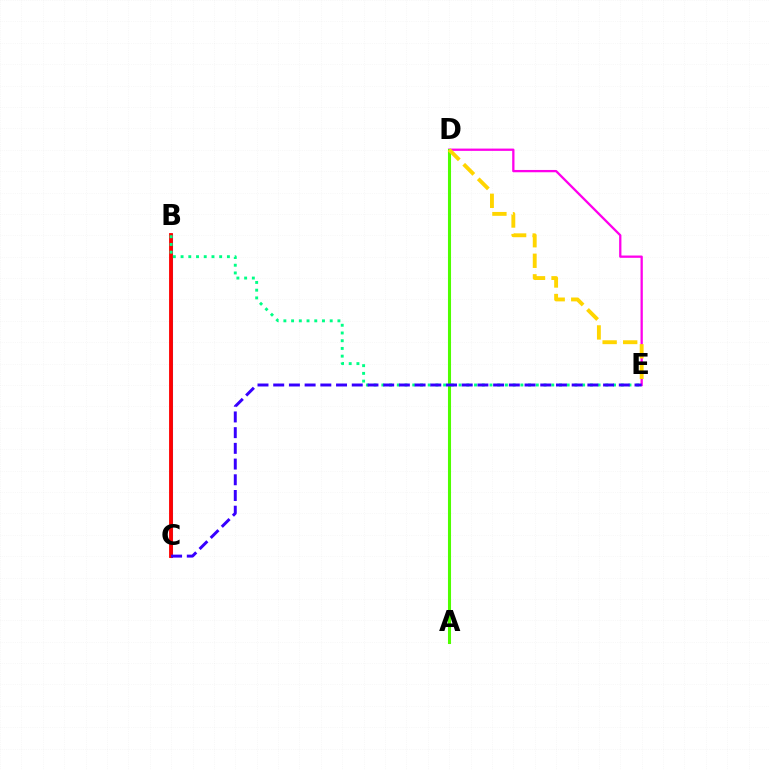{('B', 'C'): [{'color': '#009eff', 'line_style': 'solid', 'thickness': 2.21}, {'color': '#ff0000', 'line_style': 'solid', 'thickness': 2.76}], ('D', 'E'): [{'color': '#ff00ed', 'line_style': 'solid', 'thickness': 1.65}, {'color': '#ffd500', 'line_style': 'dashed', 'thickness': 2.79}], ('B', 'E'): [{'color': '#00ff86', 'line_style': 'dotted', 'thickness': 2.1}], ('A', 'D'): [{'color': '#4fff00', 'line_style': 'solid', 'thickness': 2.2}], ('C', 'E'): [{'color': '#3700ff', 'line_style': 'dashed', 'thickness': 2.13}]}